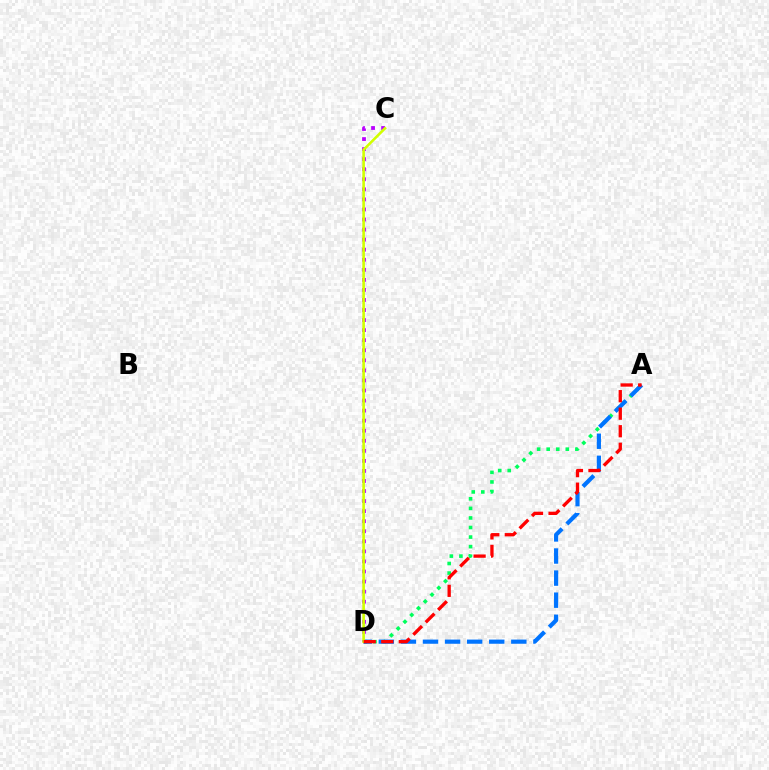{('A', 'D'): [{'color': '#00ff5c', 'line_style': 'dotted', 'thickness': 2.6}, {'color': '#0074ff', 'line_style': 'dashed', 'thickness': 3.0}, {'color': '#ff0000', 'line_style': 'dashed', 'thickness': 2.38}], ('C', 'D'): [{'color': '#b900ff', 'line_style': 'dotted', 'thickness': 2.73}, {'color': '#d1ff00', 'line_style': 'solid', 'thickness': 1.88}]}